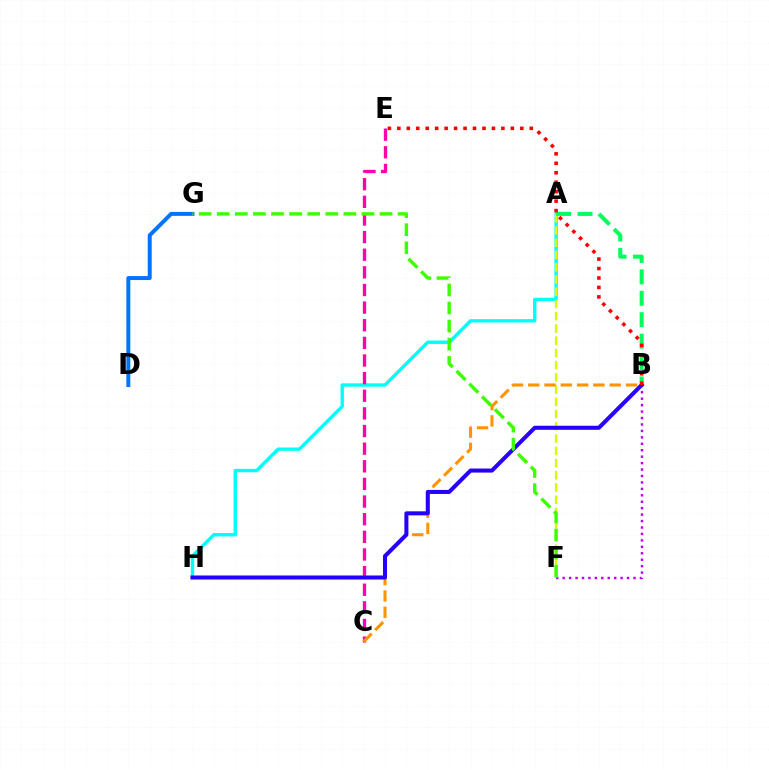{('A', 'H'): [{'color': '#00fff6', 'line_style': 'solid', 'thickness': 2.43}], ('B', 'F'): [{'color': '#b900ff', 'line_style': 'dotted', 'thickness': 1.75}], ('D', 'G'): [{'color': '#0074ff', 'line_style': 'solid', 'thickness': 2.86}], ('A', 'F'): [{'color': '#d1ff00', 'line_style': 'dashed', 'thickness': 1.66}], ('C', 'E'): [{'color': '#ff00ac', 'line_style': 'dashed', 'thickness': 2.4}], ('B', 'C'): [{'color': '#ff9400', 'line_style': 'dashed', 'thickness': 2.21}], ('A', 'B'): [{'color': '#00ff5c', 'line_style': 'dashed', 'thickness': 2.91}], ('B', 'H'): [{'color': '#2500ff', 'line_style': 'solid', 'thickness': 2.91}], ('B', 'E'): [{'color': '#ff0000', 'line_style': 'dotted', 'thickness': 2.57}], ('F', 'G'): [{'color': '#3dff00', 'line_style': 'dashed', 'thickness': 2.46}]}